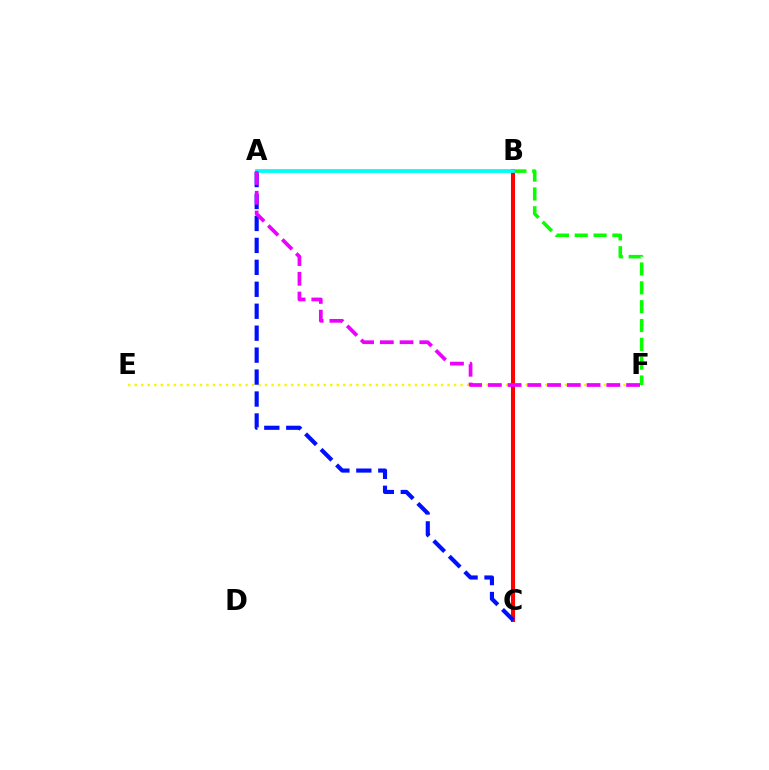{('B', 'F'): [{'color': '#08ff00', 'line_style': 'dashed', 'thickness': 2.56}], ('B', 'C'): [{'color': '#ff0000', 'line_style': 'solid', 'thickness': 2.93}], ('E', 'F'): [{'color': '#fcf500', 'line_style': 'dotted', 'thickness': 1.77}], ('A', 'C'): [{'color': '#0010ff', 'line_style': 'dashed', 'thickness': 2.98}], ('A', 'B'): [{'color': '#00fff6', 'line_style': 'solid', 'thickness': 2.74}], ('A', 'F'): [{'color': '#ee00ff', 'line_style': 'dashed', 'thickness': 2.68}]}